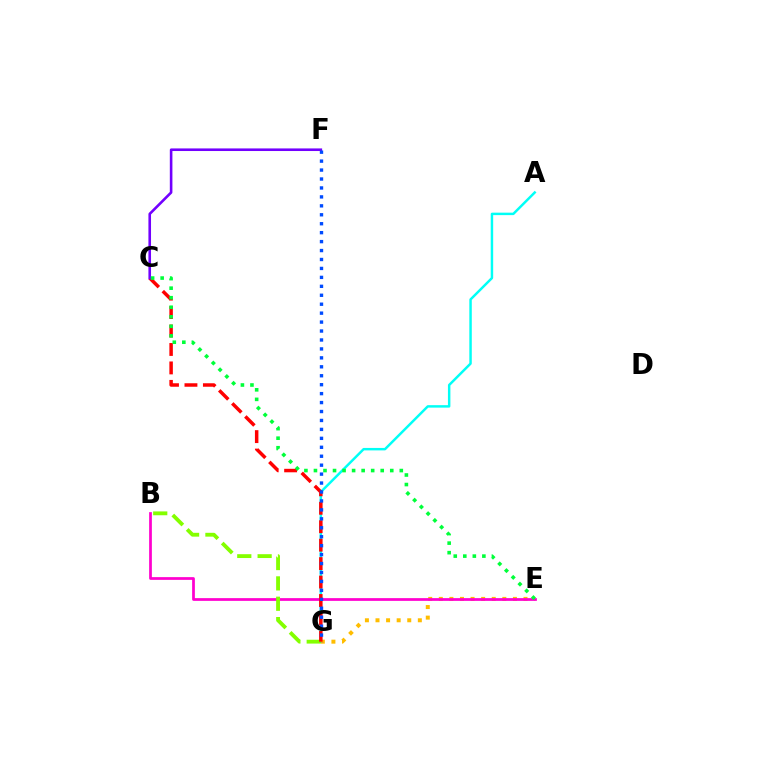{('A', 'G'): [{'color': '#00fff6', 'line_style': 'solid', 'thickness': 1.77}], ('E', 'G'): [{'color': '#ffbd00', 'line_style': 'dotted', 'thickness': 2.88}], ('B', 'E'): [{'color': '#ff00cf', 'line_style': 'solid', 'thickness': 1.97}], ('B', 'G'): [{'color': '#84ff00', 'line_style': 'dashed', 'thickness': 2.77}], ('C', 'G'): [{'color': '#ff0000', 'line_style': 'dashed', 'thickness': 2.51}], ('C', 'F'): [{'color': '#7200ff', 'line_style': 'solid', 'thickness': 1.87}], ('C', 'E'): [{'color': '#00ff39', 'line_style': 'dotted', 'thickness': 2.59}], ('F', 'G'): [{'color': '#004bff', 'line_style': 'dotted', 'thickness': 2.43}]}